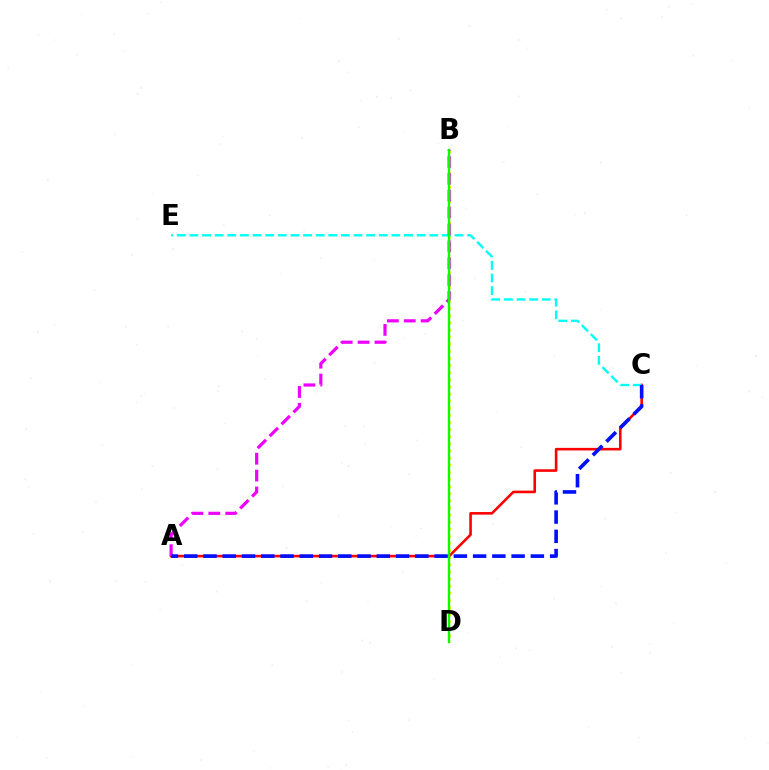{('B', 'D'): [{'color': '#fcf500', 'line_style': 'dotted', 'thickness': 1.93}, {'color': '#08ff00', 'line_style': 'solid', 'thickness': 1.69}], ('A', 'C'): [{'color': '#ff0000', 'line_style': 'solid', 'thickness': 1.87}, {'color': '#0010ff', 'line_style': 'dashed', 'thickness': 2.62}], ('C', 'E'): [{'color': '#00fff6', 'line_style': 'dashed', 'thickness': 1.72}], ('A', 'B'): [{'color': '#ee00ff', 'line_style': 'dashed', 'thickness': 2.29}]}